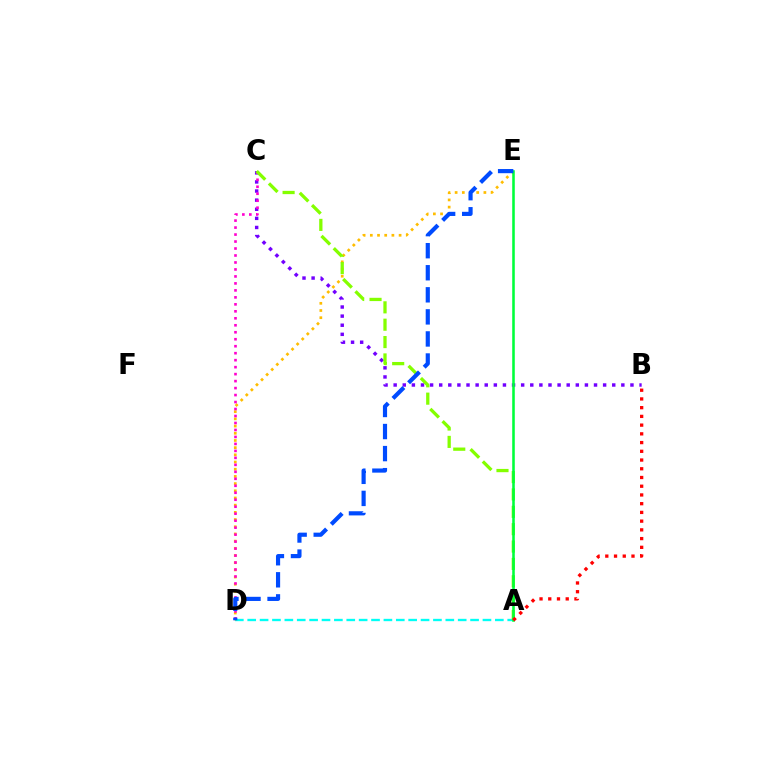{('A', 'D'): [{'color': '#00fff6', 'line_style': 'dashed', 'thickness': 1.68}], ('B', 'C'): [{'color': '#7200ff', 'line_style': 'dotted', 'thickness': 2.47}], ('D', 'E'): [{'color': '#ffbd00', 'line_style': 'dotted', 'thickness': 1.95}, {'color': '#004bff', 'line_style': 'dashed', 'thickness': 3.0}], ('C', 'D'): [{'color': '#ff00cf', 'line_style': 'dotted', 'thickness': 1.9}], ('A', 'C'): [{'color': '#84ff00', 'line_style': 'dashed', 'thickness': 2.36}], ('A', 'E'): [{'color': '#00ff39', 'line_style': 'solid', 'thickness': 1.84}], ('A', 'B'): [{'color': '#ff0000', 'line_style': 'dotted', 'thickness': 2.37}]}